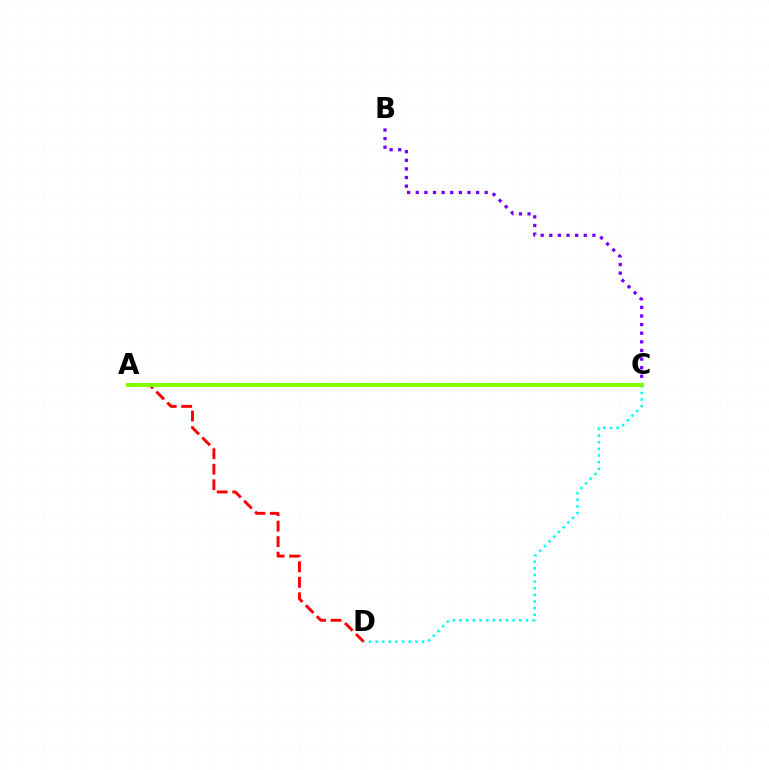{('C', 'D'): [{'color': '#00fff6', 'line_style': 'dotted', 'thickness': 1.8}], ('B', 'C'): [{'color': '#7200ff', 'line_style': 'dotted', 'thickness': 2.34}], ('A', 'D'): [{'color': '#ff0000', 'line_style': 'dashed', 'thickness': 2.11}], ('A', 'C'): [{'color': '#84ff00', 'line_style': 'solid', 'thickness': 2.86}]}